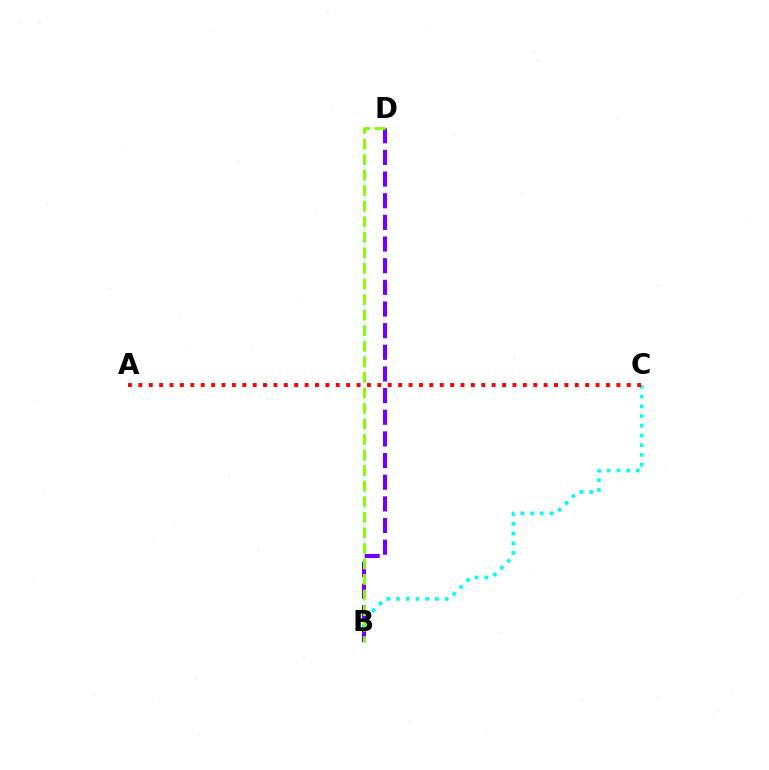{('B', 'C'): [{'color': '#00fff6', 'line_style': 'dotted', 'thickness': 2.64}], ('A', 'C'): [{'color': '#ff0000', 'line_style': 'dotted', 'thickness': 2.82}], ('B', 'D'): [{'color': '#7200ff', 'line_style': 'dashed', 'thickness': 2.94}, {'color': '#84ff00', 'line_style': 'dashed', 'thickness': 2.11}]}